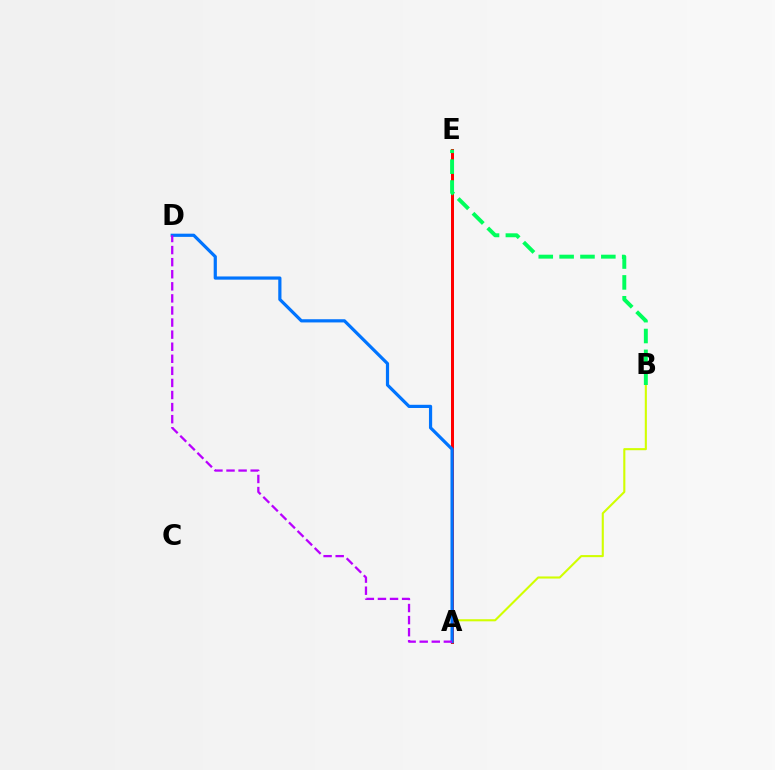{('A', 'B'): [{'color': '#d1ff00', 'line_style': 'solid', 'thickness': 1.51}], ('A', 'E'): [{'color': '#ff0000', 'line_style': 'solid', 'thickness': 2.15}], ('A', 'D'): [{'color': '#0074ff', 'line_style': 'solid', 'thickness': 2.3}, {'color': '#b900ff', 'line_style': 'dashed', 'thickness': 1.64}], ('B', 'E'): [{'color': '#00ff5c', 'line_style': 'dashed', 'thickness': 2.83}]}